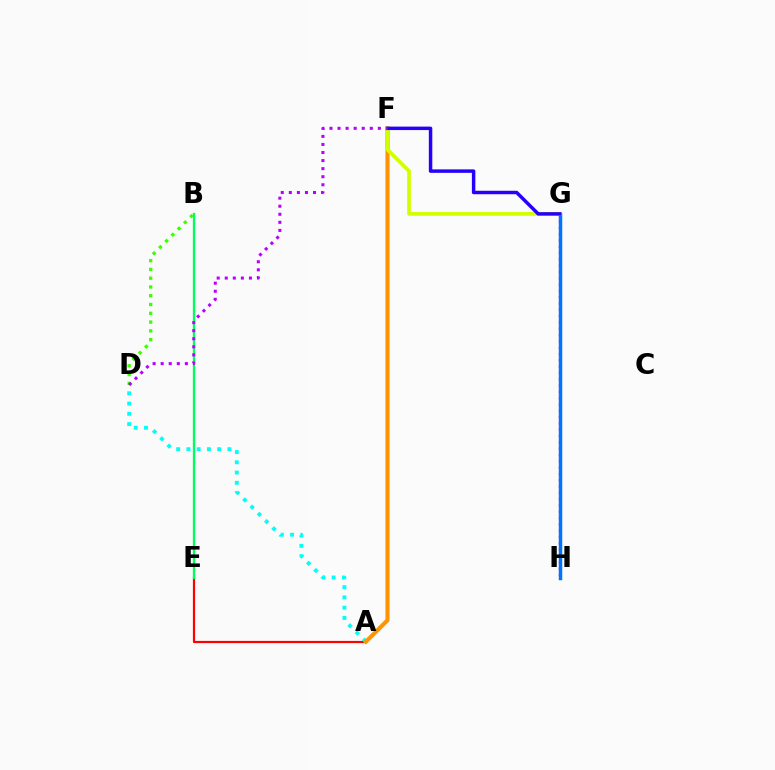{('A', 'E'): [{'color': '#ff0000', 'line_style': 'solid', 'thickness': 1.58}], ('A', 'D'): [{'color': '#00fff6', 'line_style': 'dotted', 'thickness': 2.79}], ('A', 'F'): [{'color': '#ff9400', 'line_style': 'solid', 'thickness': 2.96}], ('B', 'D'): [{'color': '#3dff00', 'line_style': 'dotted', 'thickness': 2.39}], ('G', 'H'): [{'color': '#ff00ac', 'line_style': 'dotted', 'thickness': 1.71}, {'color': '#0074ff', 'line_style': 'solid', 'thickness': 2.5}], ('B', 'E'): [{'color': '#00ff5c', 'line_style': 'solid', 'thickness': 1.67}], ('F', 'G'): [{'color': '#d1ff00', 'line_style': 'solid', 'thickness': 2.66}, {'color': '#2500ff', 'line_style': 'solid', 'thickness': 2.49}], ('D', 'F'): [{'color': '#b900ff', 'line_style': 'dotted', 'thickness': 2.19}]}